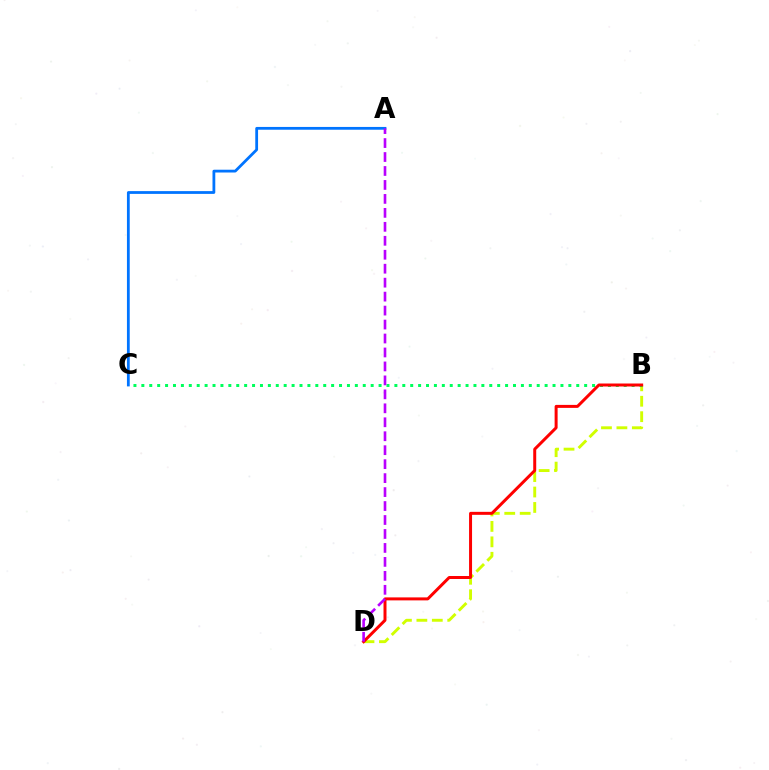{('B', 'D'): [{'color': '#d1ff00', 'line_style': 'dashed', 'thickness': 2.1}, {'color': '#ff0000', 'line_style': 'solid', 'thickness': 2.15}], ('B', 'C'): [{'color': '#00ff5c', 'line_style': 'dotted', 'thickness': 2.15}], ('A', 'C'): [{'color': '#0074ff', 'line_style': 'solid', 'thickness': 2.0}], ('A', 'D'): [{'color': '#b900ff', 'line_style': 'dashed', 'thickness': 1.9}]}